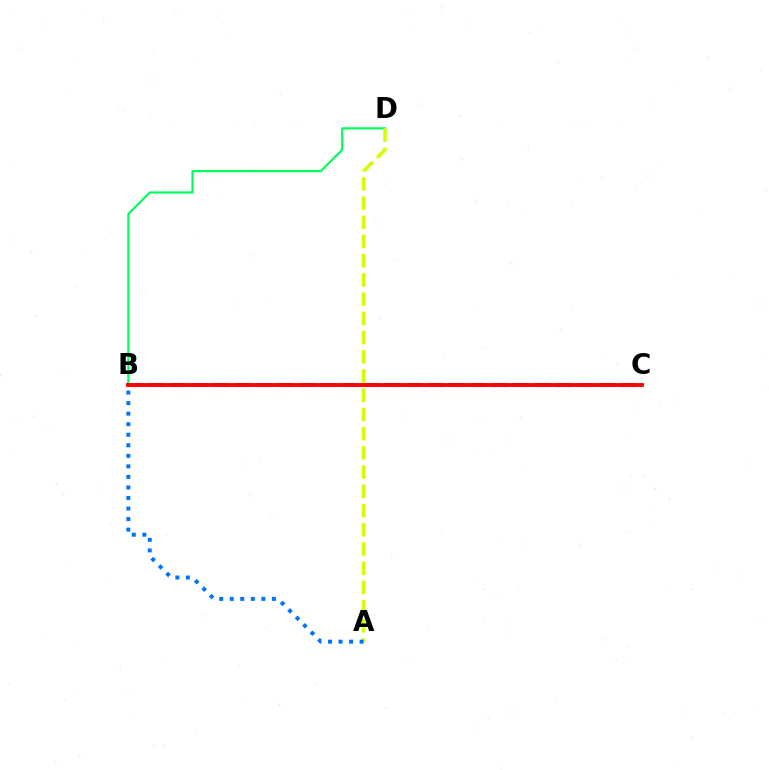{('B', 'D'): [{'color': '#00ff5c', 'line_style': 'solid', 'thickness': 1.56}], ('A', 'D'): [{'color': '#d1ff00', 'line_style': 'dashed', 'thickness': 2.61}], ('B', 'C'): [{'color': '#b900ff', 'line_style': 'dashed', 'thickness': 2.91}, {'color': '#ff0000', 'line_style': 'solid', 'thickness': 2.76}], ('A', 'B'): [{'color': '#0074ff', 'line_style': 'dotted', 'thickness': 2.86}]}